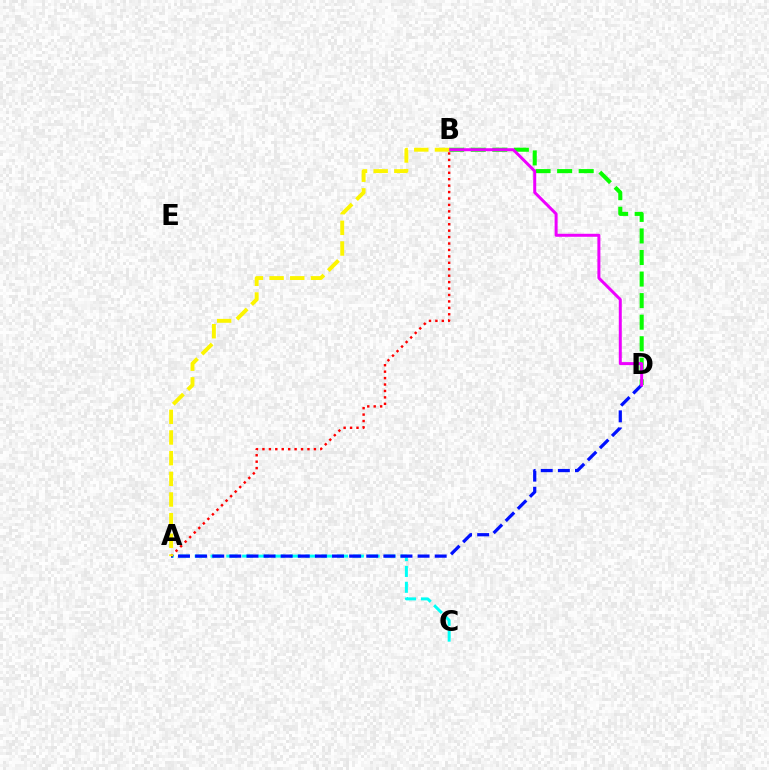{('A', 'C'): [{'color': '#00fff6', 'line_style': 'dashed', 'thickness': 2.15}], ('B', 'D'): [{'color': '#08ff00', 'line_style': 'dashed', 'thickness': 2.93}, {'color': '#ee00ff', 'line_style': 'solid', 'thickness': 2.16}], ('A', 'D'): [{'color': '#0010ff', 'line_style': 'dashed', 'thickness': 2.32}], ('A', 'B'): [{'color': '#ff0000', 'line_style': 'dotted', 'thickness': 1.75}, {'color': '#fcf500', 'line_style': 'dashed', 'thickness': 2.81}]}